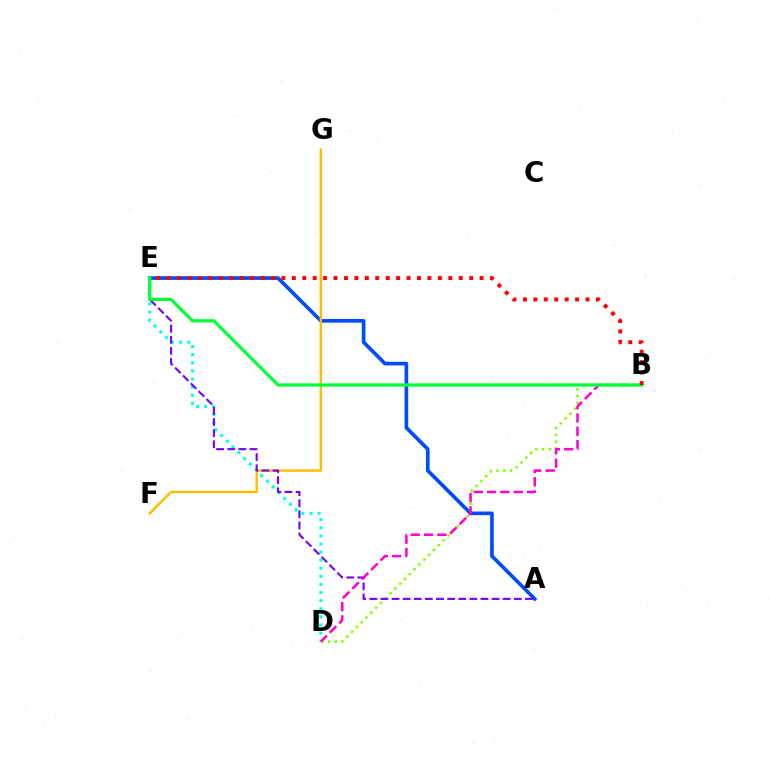{('D', 'E'): [{'color': '#00fff6', 'line_style': 'dotted', 'thickness': 2.2}], ('B', 'D'): [{'color': '#84ff00', 'line_style': 'dotted', 'thickness': 1.85}, {'color': '#ff00cf', 'line_style': 'dashed', 'thickness': 1.81}], ('A', 'E'): [{'color': '#004bff', 'line_style': 'solid', 'thickness': 2.63}, {'color': '#7200ff', 'line_style': 'dashed', 'thickness': 1.51}], ('F', 'G'): [{'color': '#ffbd00', 'line_style': 'solid', 'thickness': 1.76}], ('B', 'E'): [{'color': '#00ff39', 'line_style': 'solid', 'thickness': 2.32}, {'color': '#ff0000', 'line_style': 'dotted', 'thickness': 2.83}]}